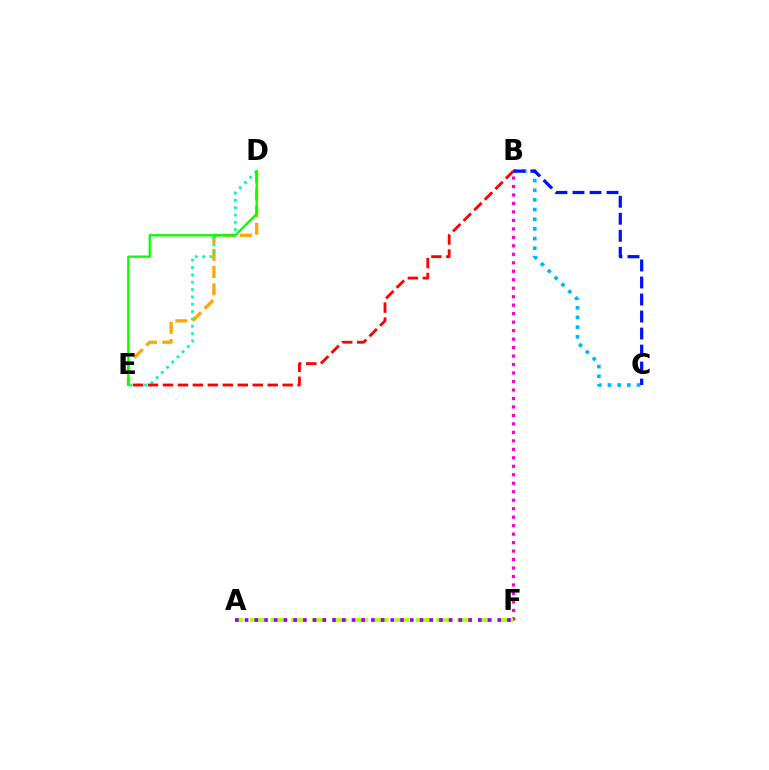{('B', 'C'): [{'color': '#00b5ff', 'line_style': 'dotted', 'thickness': 2.63}, {'color': '#0010ff', 'line_style': 'dashed', 'thickness': 2.31}], ('B', 'F'): [{'color': '#ff00bd', 'line_style': 'dotted', 'thickness': 2.3}], ('D', 'E'): [{'color': '#ffa500', 'line_style': 'dashed', 'thickness': 2.34}, {'color': '#00ff9d', 'line_style': 'dotted', 'thickness': 1.99}, {'color': '#08ff00', 'line_style': 'solid', 'thickness': 1.68}], ('A', 'F'): [{'color': '#b3ff00', 'line_style': 'dashed', 'thickness': 2.82}, {'color': '#9b00ff', 'line_style': 'dotted', 'thickness': 2.64}], ('B', 'E'): [{'color': '#ff0000', 'line_style': 'dashed', 'thickness': 2.03}]}